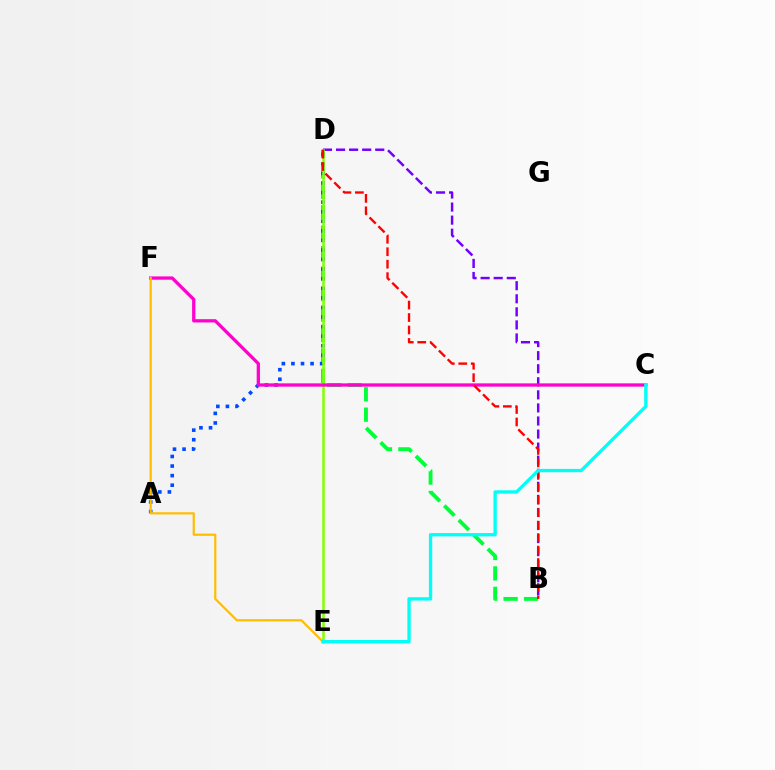{('B', 'D'): [{'color': '#00ff39', 'line_style': 'dashed', 'thickness': 2.78}, {'color': '#7200ff', 'line_style': 'dashed', 'thickness': 1.78}, {'color': '#ff0000', 'line_style': 'dashed', 'thickness': 1.69}], ('A', 'D'): [{'color': '#004bff', 'line_style': 'dotted', 'thickness': 2.6}], ('D', 'E'): [{'color': '#84ff00', 'line_style': 'solid', 'thickness': 1.83}], ('C', 'F'): [{'color': '#ff00cf', 'line_style': 'solid', 'thickness': 2.36}], ('E', 'F'): [{'color': '#ffbd00', 'line_style': 'solid', 'thickness': 1.58}], ('C', 'E'): [{'color': '#00fff6', 'line_style': 'solid', 'thickness': 2.39}]}